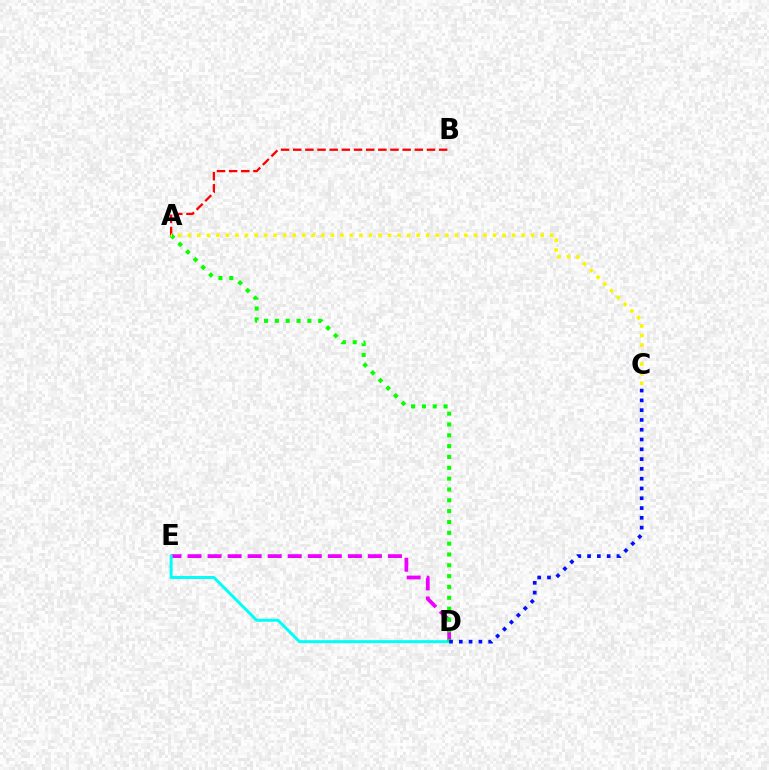{('D', 'E'): [{'color': '#ee00ff', 'line_style': 'dashed', 'thickness': 2.72}, {'color': '#00fff6', 'line_style': 'solid', 'thickness': 2.14}], ('A', 'D'): [{'color': '#08ff00', 'line_style': 'dotted', 'thickness': 2.94}], ('C', 'D'): [{'color': '#0010ff', 'line_style': 'dotted', 'thickness': 2.66}], ('A', 'B'): [{'color': '#ff0000', 'line_style': 'dashed', 'thickness': 1.65}], ('A', 'C'): [{'color': '#fcf500', 'line_style': 'dotted', 'thickness': 2.59}]}